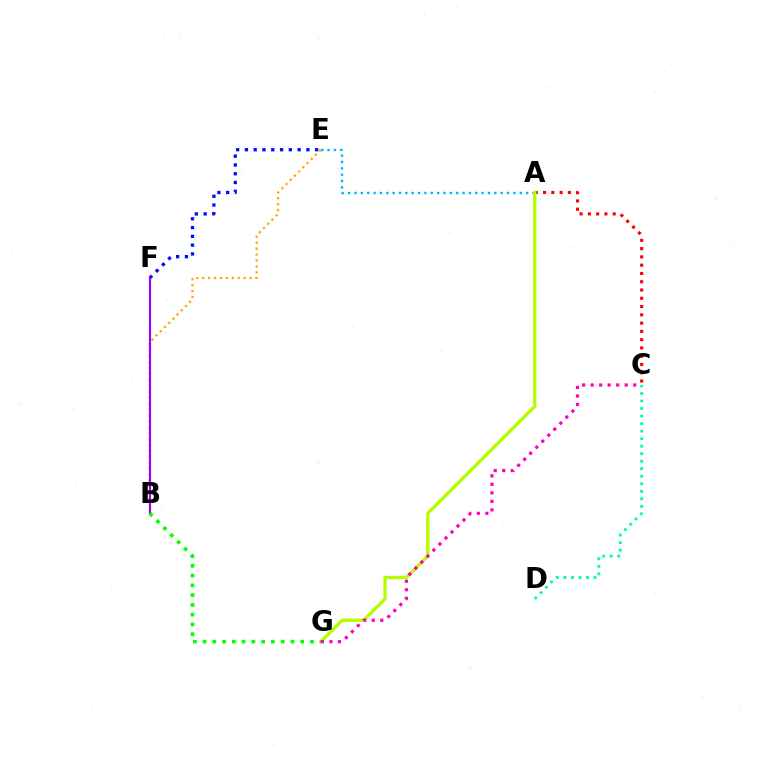{('A', 'E'): [{'color': '#00b5ff', 'line_style': 'dotted', 'thickness': 1.73}], ('A', 'C'): [{'color': '#ff0000', 'line_style': 'dotted', 'thickness': 2.25}], ('A', 'G'): [{'color': '#b3ff00', 'line_style': 'solid', 'thickness': 2.38}], ('C', 'G'): [{'color': '#ff00bd', 'line_style': 'dotted', 'thickness': 2.32}], ('E', 'F'): [{'color': '#0010ff', 'line_style': 'dotted', 'thickness': 2.39}], ('B', 'E'): [{'color': '#ffa500', 'line_style': 'dotted', 'thickness': 1.61}], ('B', 'F'): [{'color': '#9b00ff', 'line_style': 'solid', 'thickness': 1.53}], ('C', 'D'): [{'color': '#00ff9d', 'line_style': 'dotted', 'thickness': 2.04}], ('B', 'G'): [{'color': '#08ff00', 'line_style': 'dotted', 'thickness': 2.65}]}